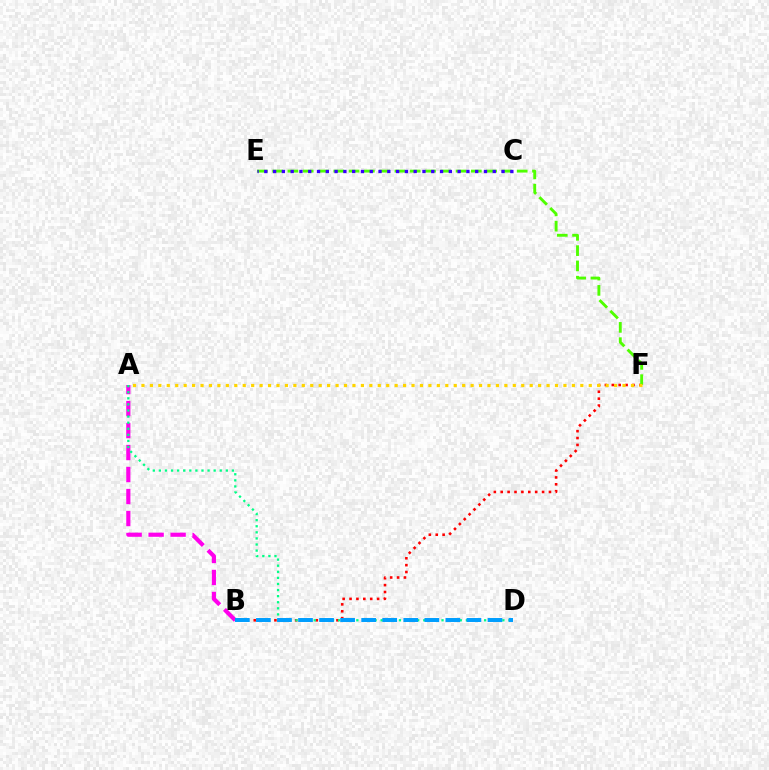{('B', 'F'): [{'color': '#ff0000', 'line_style': 'dotted', 'thickness': 1.87}], ('A', 'B'): [{'color': '#ff00ed', 'line_style': 'dashed', 'thickness': 2.99}], ('A', 'D'): [{'color': '#00ff86', 'line_style': 'dotted', 'thickness': 1.65}], ('E', 'F'): [{'color': '#4fff00', 'line_style': 'dashed', 'thickness': 2.08}], ('B', 'D'): [{'color': '#009eff', 'line_style': 'dashed', 'thickness': 2.86}], ('A', 'F'): [{'color': '#ffd500', 'line_style': 'dotted', 'thickness': 2.29}], ('C', 'E'): [{'color': '#3700ff', 'line_style': 'dotted', 'thickness': 2.39}]}